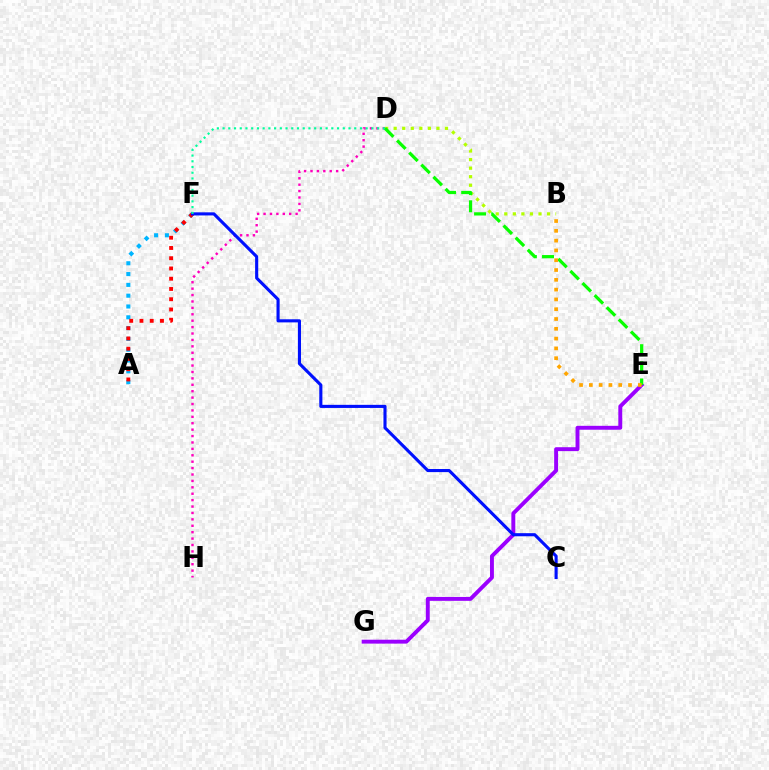{('B', 'D'): [{'color': '#b3ff00', 'line_style': 'dotted', 'thickness': 2.32}], ('D', 'H'): [{'color': '#ff00bd', 'line_style': 'dotted', 'thickness': 1.74}], ('A', 'F'): [{'color': '#00b5ff', 'line_style': 'dotted', 'thickness': 2.94}, {'color': '#ff0000', 'line_style': 'dotted', 'thickness': 2.79}], ('E', 'G'): [{'color': '#9b00ff', 'line_style': 'solid', 'thickness': 2.82}], ('D', 'E'): [{'color': '#08ff00', 'line_style': 'dashed', 'thickness': 2.33}], ('C', 'F'): [{'color': '#0010ff', 'line_style': 'solid', 'thickness': 2.24}], ('B', 'E'): [{'color': '#ffa500', 'line_style': 'dotted', 'thickness': 2.66}], ('D', 'F'): [{'color': '#00ff9d', 'line_style': 'dotted', 'thickness': 1.56}]}